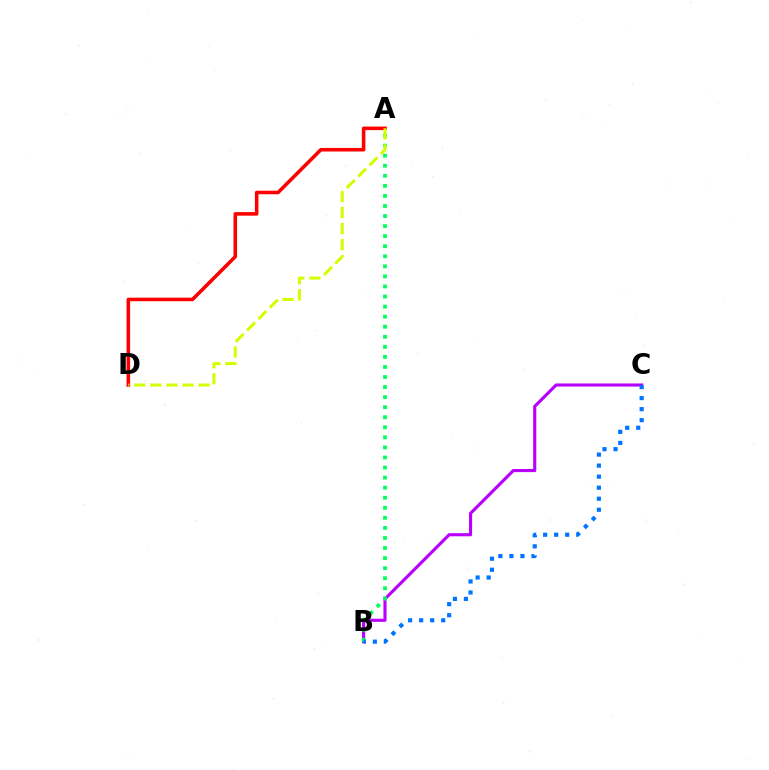{('B', 'C'): [{'color': '#b900ff', 'line_style': 'solid', 'thickness': 2.25}, {'color': '#0074ff', 'line_style': 'dotted', 'thickness': 3.0}], ('A', 'D'): [{'color': '#ff0000', 'line_style': 'solid', 'thickness': 2.56}, {'color': '#d1ff00', 'line_style': 'dashed', 'thickness': 2.18}], ('A', 'B'): [{'color': '#00ff5c', 'line_style': 'dotted', 'thickness': 2.73}]}